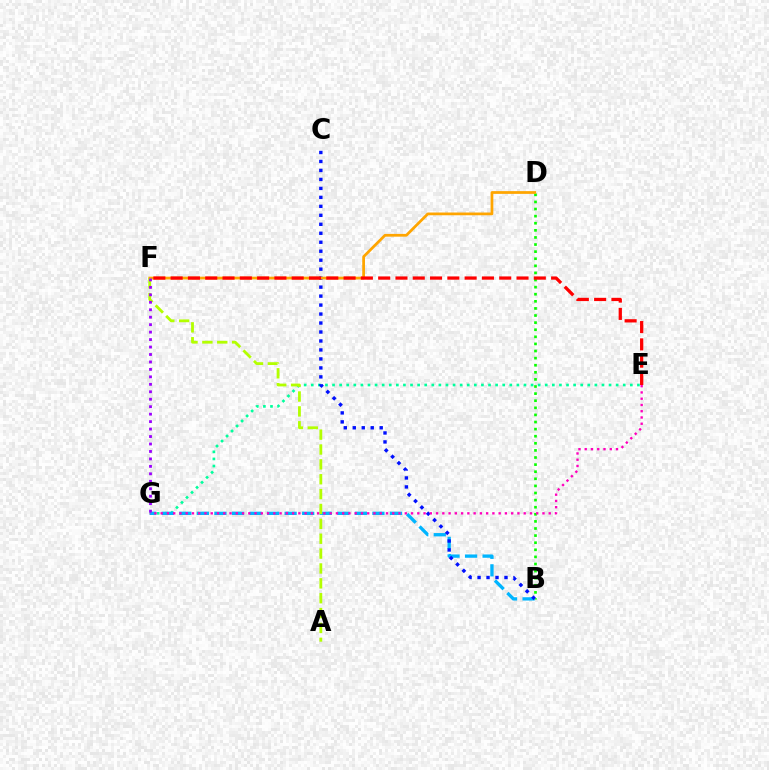{('B', 'D'): [{'color': '#08ff00', 'line_style': 'dotted', 'thickness': 1.93}], ('E', 'G'): [{'color': '#00ff9d', 'line_style': 'dotted', 'thickness': 1.93}, {'color': '#ff00bd', 'line_style': 'dotted', 'thickness': 1.7}], ('B', 'G'): [{'color': '#00b5ff', 'line_style': 'dashed', 'thickness': 2.39}], ('B', 'C'): [{'color': '#0010ff', 'line_style': 'dotted', 'thickness': 2.44}], ('D', 'F'): [{'color': '#ffa500', 'line_style': 'solid', 'thickness': 1.98}], ('A', 'F'): [{'color': '#b3ff00', 'line_style': 'dashed', 'thickness': 2.02}], ('F', 'G'): [{'color': '#9b00ff', 'line_style': 'dotted', 'thickness': 2.03}], ('E', 'F'): [{'color': '#ff0000', 'line_style': 'dashed', 'thickness': 2.35}]}